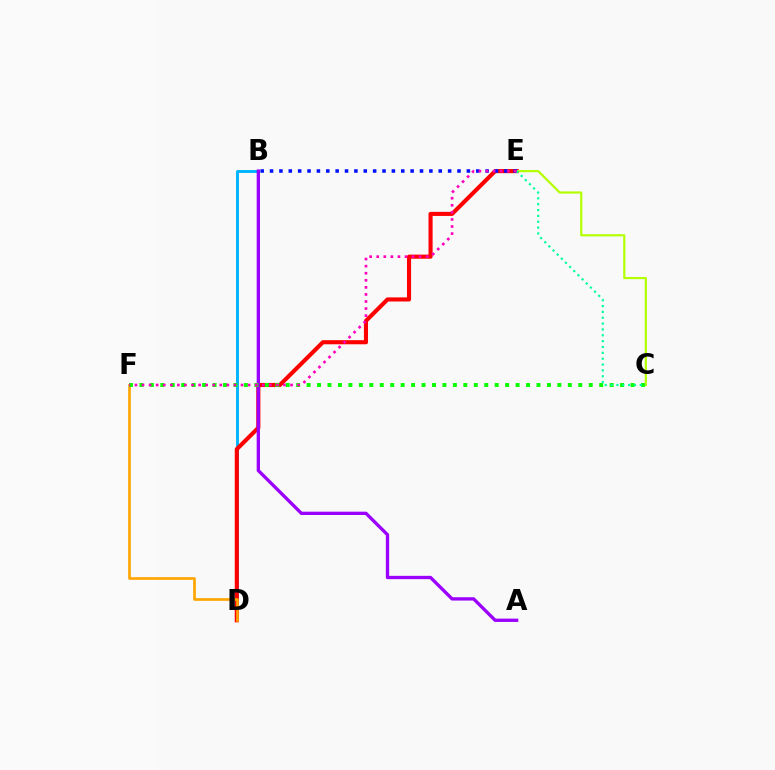{('B', 'D'): [{'color': '#00b5ff', 'line_style': 'solid', 'thickness': 2.1}], ('D', 'E'): [{'color': '#ff0000', 'line_style': 'solid', 'thickness': 2.95}], ('D', 'F'): [{'color': '#ffa500', 'line_style': 'solid', 'thickness': 1.93}], ('A', 'B'): [{'color': '#9b00ff', 'line_style': 'solid', 'thickness': 2.39}], ('C', 'E'): [{'color': '#b3ff00', 'line_style': 'solid', 'thickness': 1.58}, {'color': '#00ff9d', 'line_style': 'dotted', 'thickness': 1.59}], ('C', 'F'): [{'color': '#08ff00', 'line_style': 'dotted', 'thickness': 2.84}], ('B', 'E'): [{'color': '#0010ff', 'line_style': 'dotted', 'thickness': 2.55}], ('E', 'F'): [{'color': '#ff00bd', 'line_style': 'dotted', 'thickness': 1.92}]}